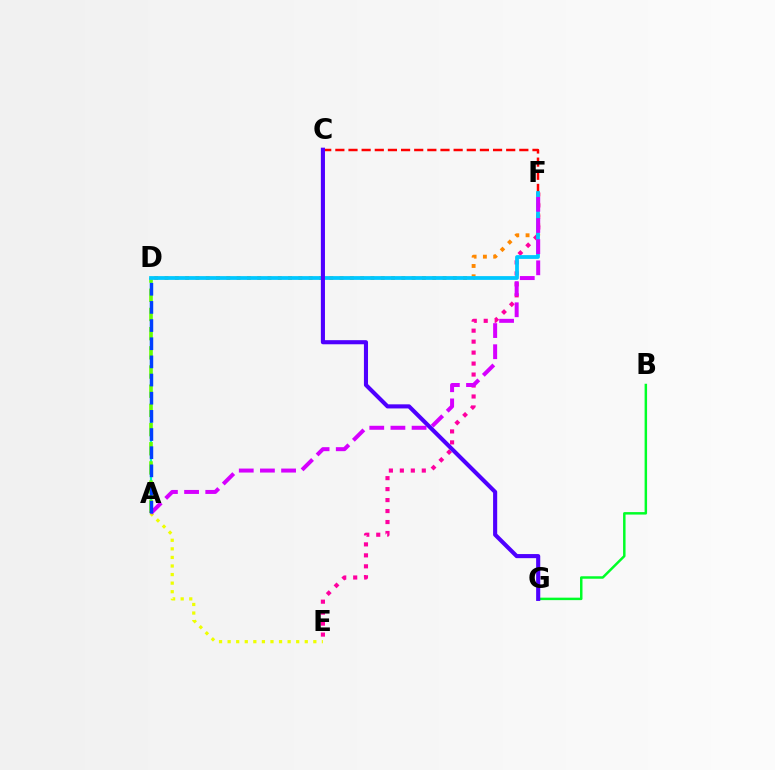{('A', 'D'): [{'color': '#00ffaf', 'line_style': 'solid', 'thickness': 1.55}, {'color': '#66ff00', 'line_style': 'dashed', 'thickness': 2.61}, {'color': '#003fff', 'line_style': 'dashed', 'thickness': 2.47}], ('C', 'F'): [{'color': '#ff0000', 'line_style': 'dashed', 'thickness': 1.79}], ('B', 'G'): [{'color': '#00ff27', 'line_style': 'solid', 'thickness': 1.78}], ('A', 'E'): [{'color': '#eeff00', 'line_style': 'dotted', 'thickness': 2.33}], ('D', 'F'): [{'color': '#ff8800', 'line_style': 'dotted', 'thickness': 2.8}, {'color': '#00c7ff', 'line_style': 'solid', 'thickness': 2.72}], ('E', 'F'): [{'color': '#ff00a0', 'line_style': 'dotted', 'thickness': 2.98}], ('A', 'F'): [{'color': '#d600ff', 'line_style': 'dashed', 'thickness': 2.87}], ('C', 'G'): [{'color': '#4f00ff', 'line_style': 'solid', 'thickness': 2.95}]}